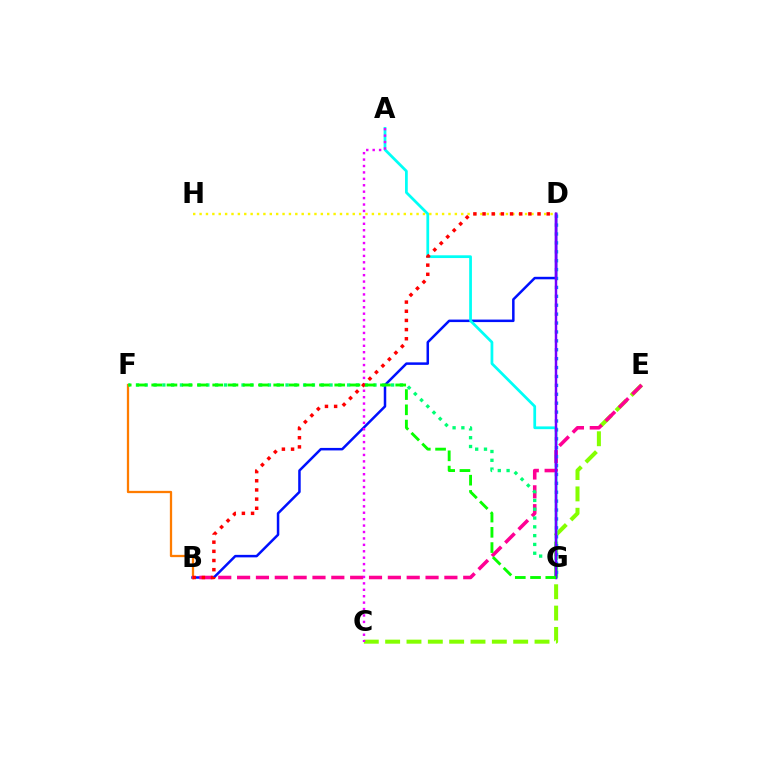{('C', 'E'): [{'color': '#84ff00', 'line_style': 'dashed', 'thickness': 2.9}], ('B', 'D'): [{'color': '#0010ff', 'line_style': 'solid', 'thickness': 1.81}, {'color': '#ff0000', 'line_style': 'dotted', 'thickness': 2.49}], ('A', 'G'): [{'color': '#00fff6', 'line_style': 'solid', 'thickness': 1.98}], ('B', 'F'): [{'color': '#ff7c00', 'line_style': 'solid', 'thickness': 1.64}], ('B', 'E'): [{'color': '#ff0094', 'line_style': 'dashed', 'thickness': 2.56}], ('F', 'G'): [{'color': '#00ff74', 'line_style': 'dotted', 'thickness': 2.39}, {'color': '#08ff00', 'line_style': 'dashed', 'thickness': 2.07}], ('D', 'G'): [{'color': '#008cff', 'line_style': 'dotted', 'thickness': 2.42}, {'color': '#7200ff', 'line_style': 'solid', 'thickness': 1.79}], ('D', 'H'): [{'color': '#fcf500', 'line_style': 'dotted', 'thickness': 1.73}], ('A', 'C'): [{'color': '#ee00ff', 'line_style': 'dotted', 'thickness': 1.74}]}